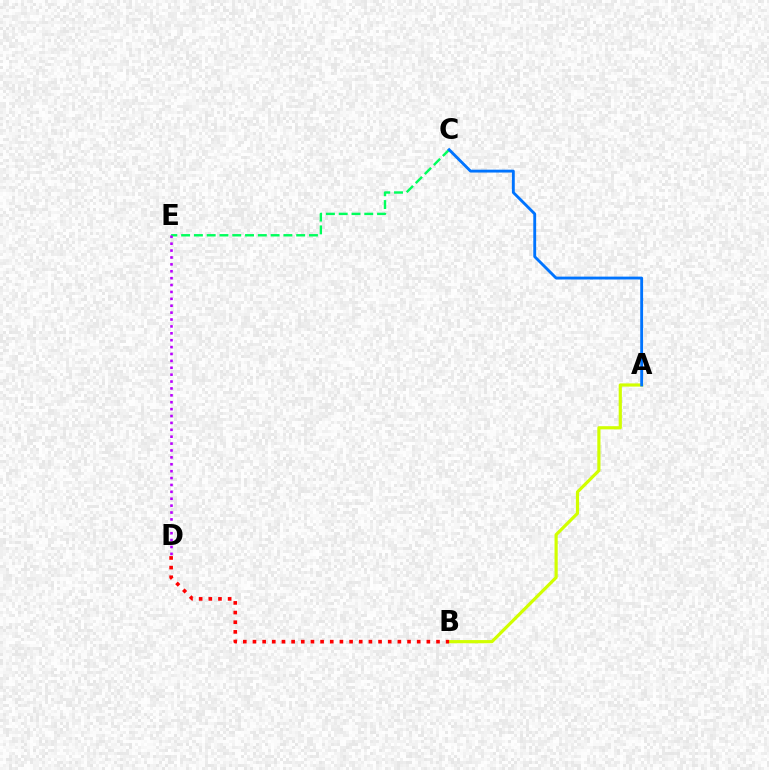{('A', 'B'): [{'color': '#d1ff00', 'line_style': 'solid', 'thickness': 2.29}], ('C', 'E'): [{'color': '#00ff5c', 'line_style': 'dashed', 'thickness': 1.74}], ('B', 'D'): [{'color': '#ff0000', 'line_style': 'dotted', 'thickness': 2.62}], ('A', 'C'): [{'color': '#0074ff', 'line_style': 'solid', 'thickness': 2.06}], ('D', 'E'): [{'color': '#b900ff', 'line_style': 'dotted', 'thickness': 1.87}]}